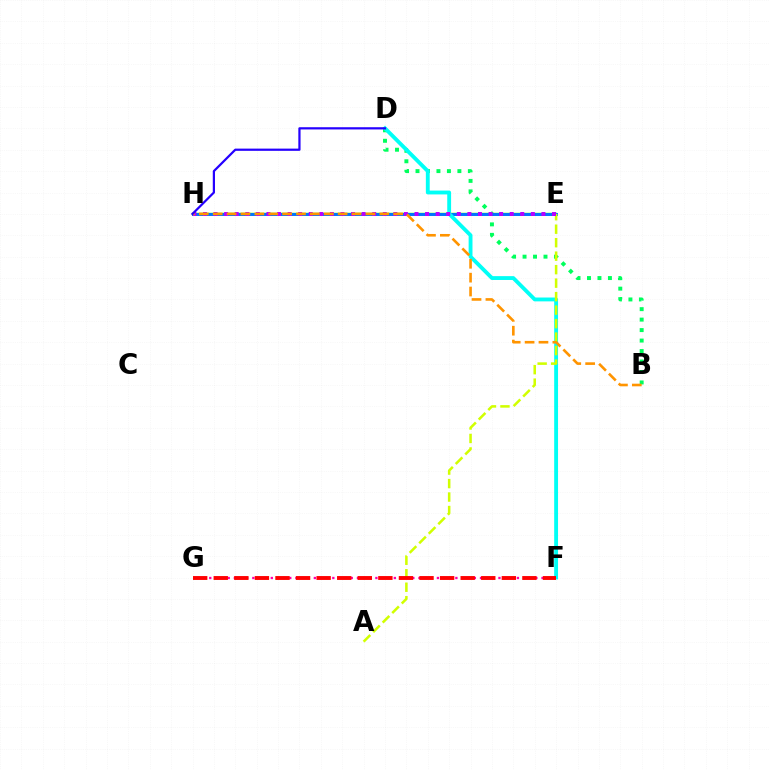{('F', 'G'): [{'color': '#ff00ac', 'line_style': 'dotted', 'thickness': 1.67}, {'color': '#ff0000', 'line_style': 'dashed', 'thickness': 2.8}], ('B', 'D'): [{'color': '#00ff5c', 'line_style': 'dotted', 'thickness': 2.85}], ('E', 'H'): [{'color': '#3dff00', 'line_style': 'solid', 'thickness': 1.77}, {'color': '#0074ff', 'line_style': 'solid', 'thickness': 2.12}, {'color': '#b900ff', 'line_style': 'dotted', 'thickness': 2.87}], ('D', 'F'): [{'color': '#00fff6', 'line_style': 'solid', 'thickness': 2.77}], ('A', 'E'): [{'color': '#d1ff00', 'line_style': 'dashed', 'thickness': 1.83}], ('B', 'H'): [{'color': '#ff9400', 'line_style': 'dashed', 'thickness': 1.89}], ('D', 'H'): [{'color': '#2500ff', 'line_style': 'solid', 'thickness': 1.6}]}